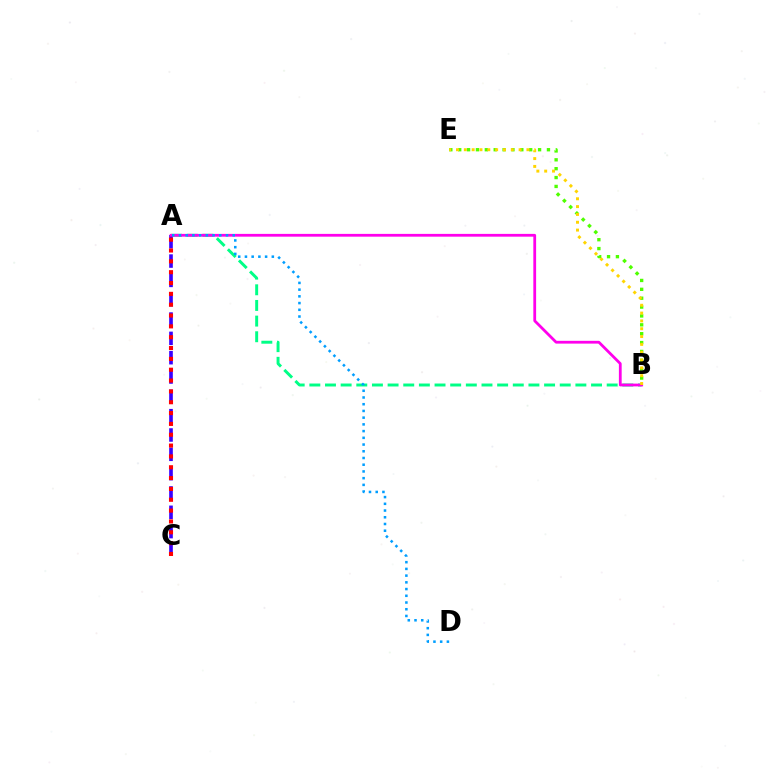{('A', 'B'): [{'color': '#00ff86', 'line_style': 'dashed', 'thickness': 2.13}, {'color': '#ff00ed', 'line_style': 'solid', 'thickness': 2.0}], ('A', 'C'): [{'color': '#3700ff', 'line_style': 'dashed', 'thickness': 2.63}, {'color': '#ff0000', 'line_style': 'dotted', 'thickness': 2.94}], ('B', 'E'): [{'color': '#4fff00', 'line_style': 'dotted', 'thickness': 2.41}, {'color': '#ffd500', 'line_style': 'dotted', 'thickness': 2.13}], ('A', 'D'): [{'color': '#009eff', 'line_style': 'dotted', 'thickness': 1.83}]}